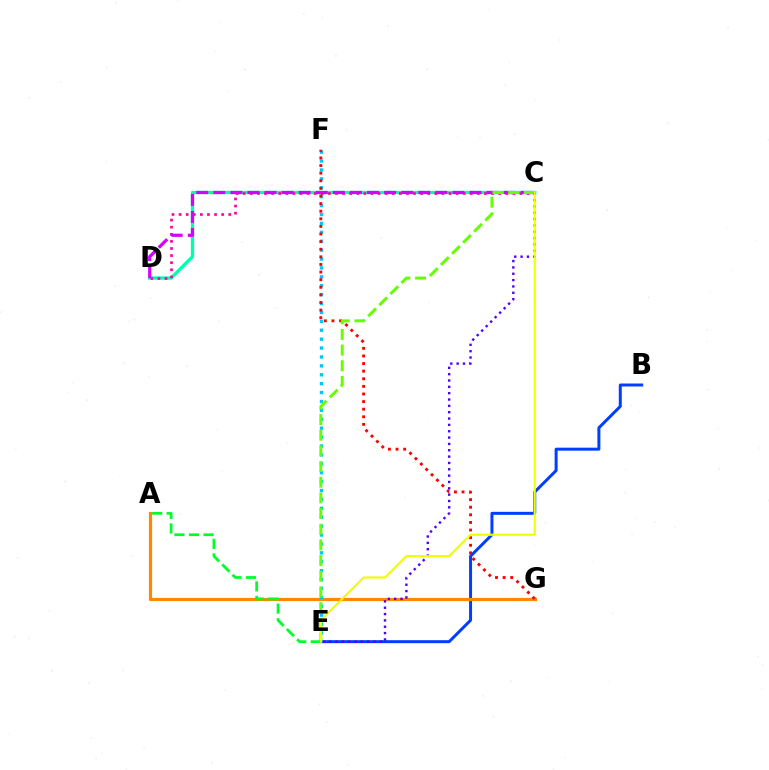{('B', 'E'): [{'color': '#003fff', 'line_style': 'solid', 'thickness': 2.15}], ('C', 'D'): [{'color': '#00ffaf', 'line_style': 'solid', 'thickness': 2.38}, {'color': '#ff00a0', 'line_style': 'dotted', 'thickness': 1.93}, {'color': '#d600ff', 'line_style': 'dashed', 'thickness': 2.32}], ('A', 'G'): [{'color': '#ff8800', 'line_style': 'solid', 'thickness': 2.3}], ('E', 'F'): [{'color': '#00c7ff', 'line_style': 'dotted', 'thickness': 2.42}], ('F', 'G'): [{'color': '#ff0000', 'line_style': 'dotted', 'thickness': 2.07}], ('C', 'E'): [{'color': '#66ff00', 'line_style': 'dashed', 'thickness': 2.13}, {'color': '#4f00ff', 'line_style': 'dotted', 'thickness': 1.72}, {'color': '#eeff00', 'line_style': 'solid', 'thickness': 1.54}], ('A', 'E'): [{'color': '#00ff27', 'line_style': 'dashed', 'thickness': 1.98}]}